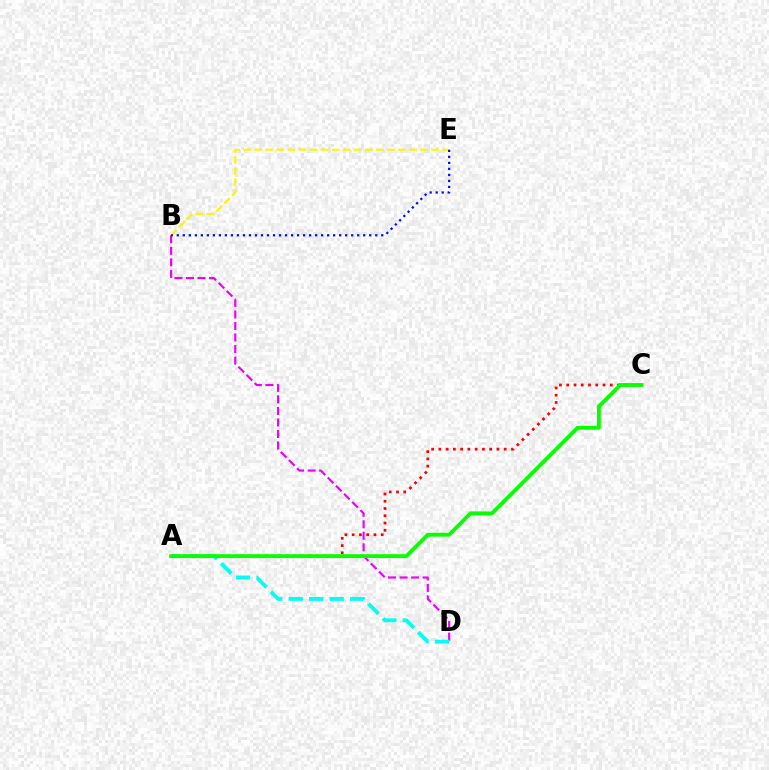{('B', 'E'): [{'color': '#fcf500', 'line_style': 'dashed', 'thickness': 1.5}, {'color': '#0010ff', 'line_style': 'dotted', 'thickness': 1.63}], ('B', 'D'): [{'color': '#ee00ff', 'line_style': 'dashed', 'thickness': 1.57}], ('A', 'D'): [{'color': '#00fff6', 'line_style': 'dashed', 'thickness': 2.79}], ('A', 'C'): [{'color': '#ff0000', 'line_style': 'dotted', 'thickness': 1.97}, {'color': '#08ff00', 'line_style': 'solid', 'thickness': 2.76}]}